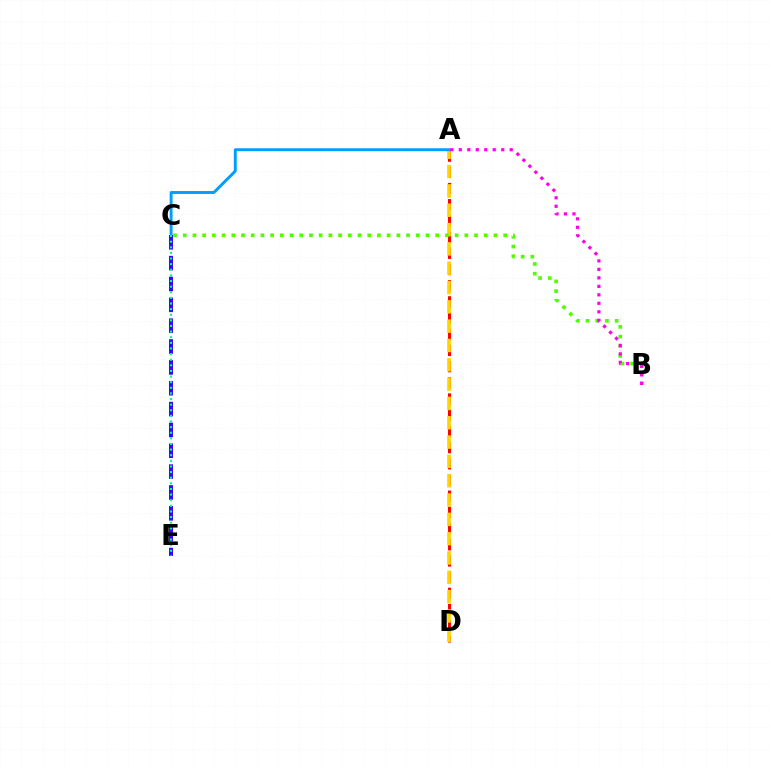{('A', 'D'): [{'color': '#ff0000', 'line_style': 'dashed', 'thickness': 2.2}, {'color': '#ffd500', 'line_style': 'dashed', 'thickness': 2.62}], ('A', 'C'): [{'color': '#009eff', 'line_style': 'solid', 'thickness': 2.11}], ('B', 'C'): [{'color': '#4fff00', 'line_style': 'dotted', 'thickness': 2.64}], ('C', 'E'): [{'color': '#3700ff', 'line_style': 'dashed', 'thickness': 2.83}, {'color': '#00ff86', 'line_style': 'dotted', 'thickness': 1.53}], ('A', 'B'): [{'color': '#ff00ed', 'line_style': 'dotted', 'thickness': 2.31}]}